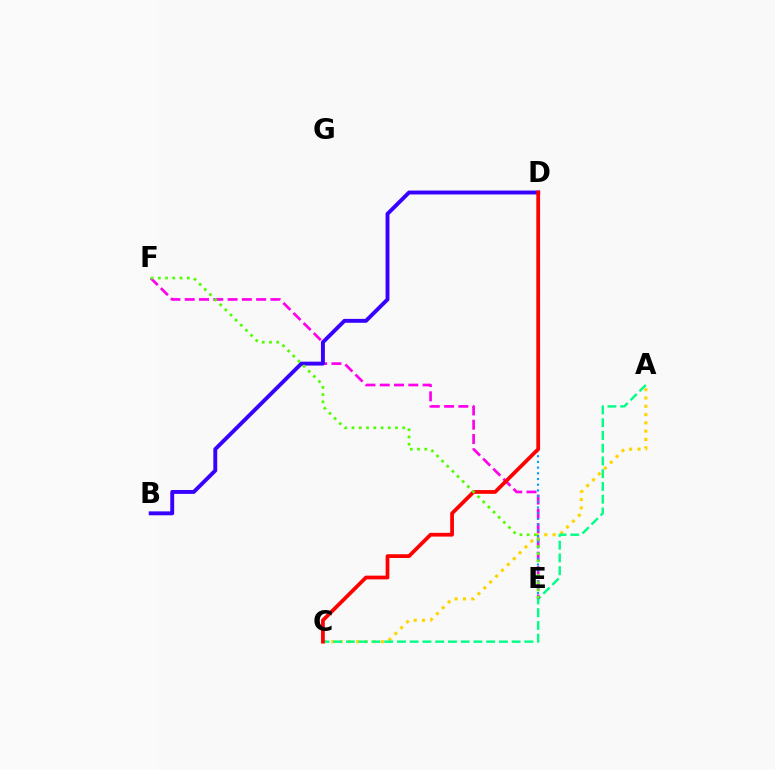{('A', 'C'): [{'color': '#ffd500', 'line_style': 'dotted', 'thickness': 2.25}, {'color': '#00ff86', 'line_style': 'dashed', 'thickness': 1.73}], ('E', 'F'): [{'color': '#ff00ed', 'line_style': 'dashed', 'thickness': 1.94}, {'color': '#4fff00', 'line_style': 'dotted', 'thickness': 1.97}], ('B', 'D'): [{'color': '#3700ff', 'line_style': 'solid', 'thickness': 2.81}], ('D', 'E'): [{'color': '#009eff', 'line_style': 'dotted', 'thickness': 1.55}], ('C', 'D'): [{'color': '#ff0000', 'line_style': 'solid', 'thickness': 2.7}]}